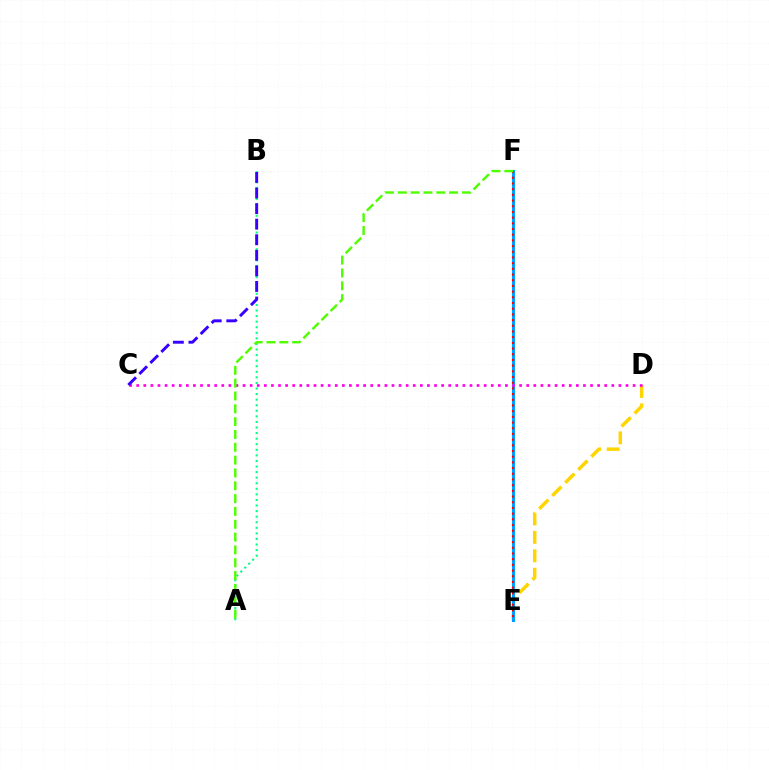{('A', 'B'): [{'color': '#00ff86', 'line_style': 'dotted', 'thickness': 1.51}], ('D', 'E'): [{'color': '#ffd500', 'line_style': 'dashed', 'thickness': 2.5}], ('E', 'F'): [{'color': '#009eff', 'line_style': 'solid', 'thickness': 2.2}, {'color': '#ff0000', 'line_style': 'dotted', 'thickness': 1.55}], ('C', 'D'): [{'color': '#ff00ed', 'line_style': 'dotted', 'thickness': 1.93}], ('B', 'C'): [{'color': '#3700ff', 'line_style': 'dashed', 'thickness': 2.12}], ('A', 'F'): [{'color': '#4fff00', 'line_style': 'dashed', 'thickness': 1.74}]}